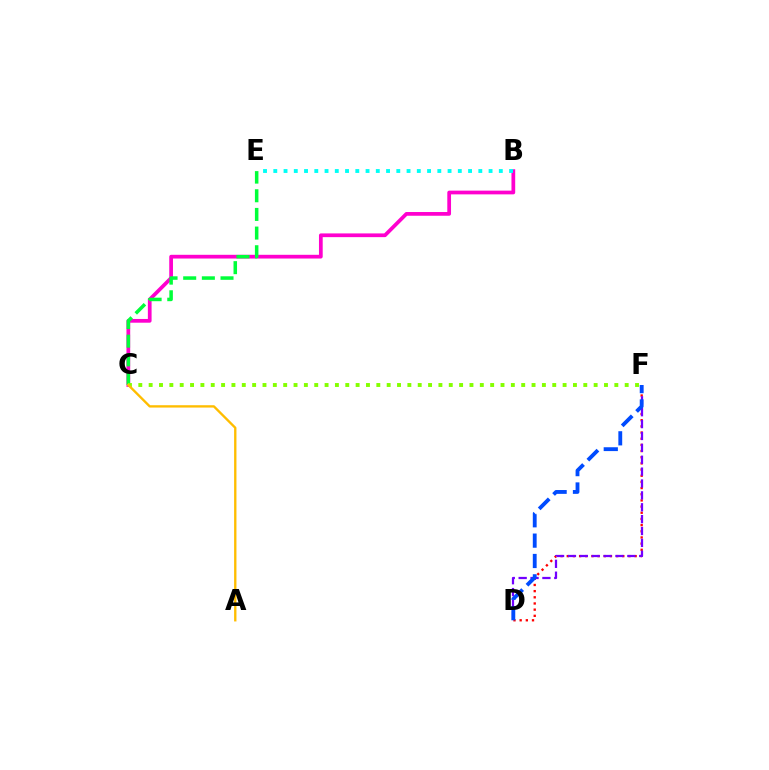{('D', 'F'): [{'color': '#ff0000', 'line_style': 'dotted', 'thickness': 1.68}, {'color': '#7200ff', 'line_style': 'dashed', 'thickness': 1.61}, {'color': '#004bff', 'line_style': 'dashed', 'thickness': 2.76}], ('B', 'C'): [{'color': '#ff00cf', 'line_style': 'solid', 'thickness': 2.68}], ('C', 'E'): [{'color': '#00ff39', 'line_style': 'dashed', 'thickness': 2.53}], ('C', 'F'): [{'color': '#84ff00', 'line_style': 'dotted', 'thickness': 2.81}], ('B', 'E'): [{'color': '#00fff6', 'line_style': 'dotted', 'thickness': 2.79}], ('A', 'C'): [{'color': '#ffbd00', 'line_style': 'solid', 'thickness': 1.69}]}